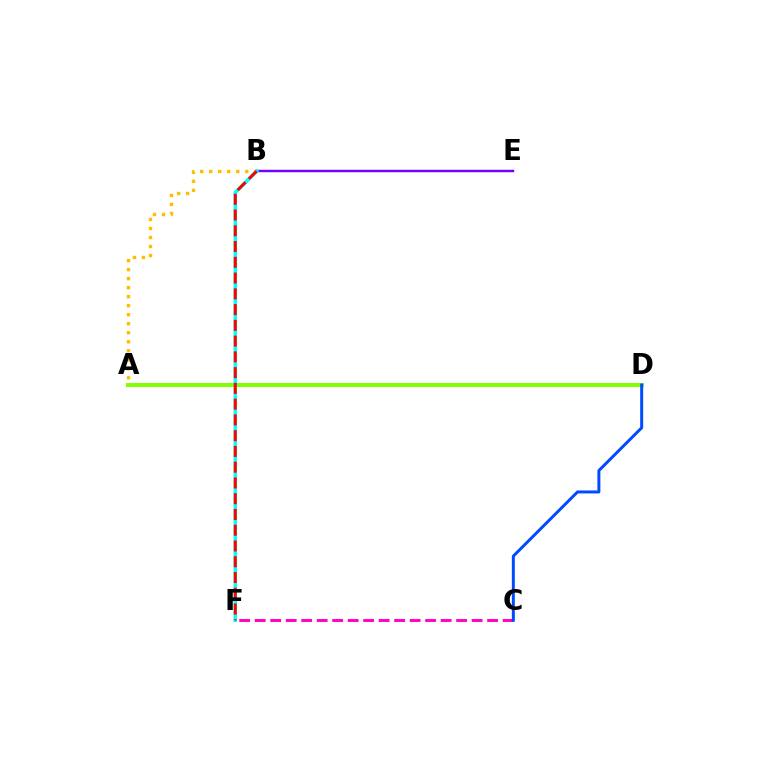{('A', 'B'): [{'color': '#ffbd00', 'line_style': 'dotted', 'thickness': 2.45}], ('B', 'E'): [{'color': '#7200ff', 'line_style': 'solid', 'thickness': 1.76}], ('B', 'F'): [{'color': '#00ff39', 'line_style': 'dashed', 'thickness': 1.85}, {'color': '#00fff6', 'line_style': 'solid', 'thickness': 2.54}, {'color': '#ff0000', 'line_style': 'dashed', 'thickness': 2.14}], ('A', 'D'): [{'color': '#84ff00', 'line_style': 'solid', 'thickness': 2.89}], ('C', 'F'): [{'color': '#ff00cf', 'line_style': 'dashed', 'thickness': 2.1}], ('C', 'D'): [{'color': '#004bff', 'line_style': 'solid', 'thickness': 2.14}]}